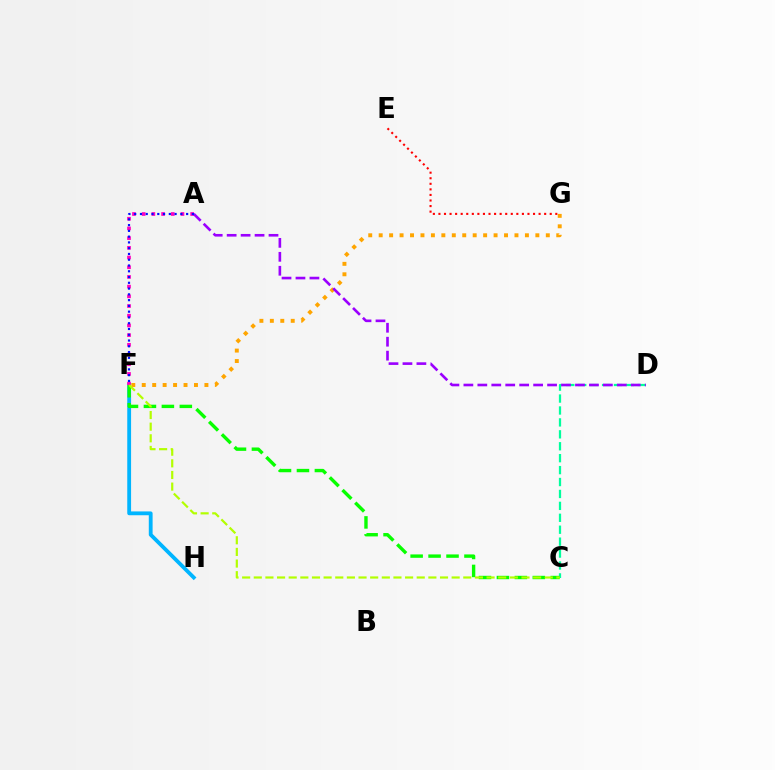{('C', 'D'): [{'color': '#00ff9d', 'line_style': 'dashed', 'thickness': 1.62}], ('F', 'H'): [{'color': '#00b5ff', 'line_style': 'solid', 'thickness': 2.75}], ('F', 'G'): [{'color': '#ffa500', 'line_style': 'dotted', 'thickness': 2.84}], ('A', 'F'): [{'color': '#ff00bd', 'line_style': 'dotted', 'thickness': 2.64}, {'color': '#0010ff', 'line_style': 'dotted', 'thickness': 1.57}], ('E', 'G'): [{'color': '#ff0000', 'line_style': 'dotted', 'thickness': 1.51}], ('A', 'D'): [{'color': '#9b00ff', 'line_style': 'dashed', 'thickness': 1.9}], ('C', 'F'): [{'color': '#08ff00', 'line_style': 'dashed', 'thickness': 2.44}, {'color': '#b3ff00', 'line_style': 'dashed', 'thickness': 1.58}]}